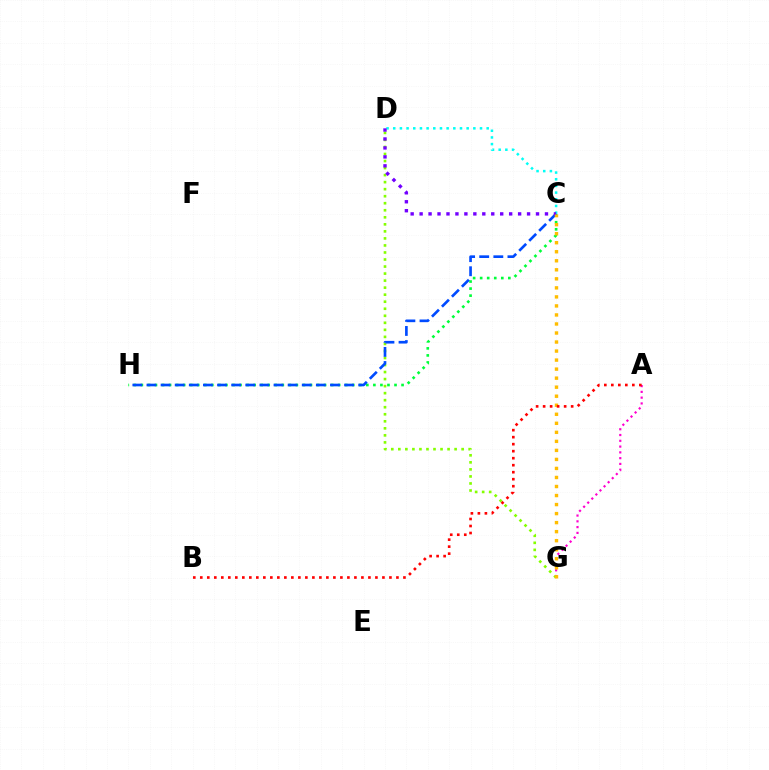{('C', 'D'): [{'color': '#00fff6', 'line_style': 'dotted', 'thickness': 1.81}, {'color': '#7200ff', 'line_style': 'dotted', 'thickness': 2.43}], ('A', 'G'): [{'color': '#ff00cf', 'line_style': 'dotted', 'thickness': 1.57}], ('D', 'G'): [{'color': '#84ff00', 'line_style': 'dotted', 'thickness': 1.91}], ('C', 'H'): [{'color': '#00ff39', 'line_style': 'dotted', 'thickness': 1.91}, {'color': '#004bff', 'line_style': 'dashed', 'thickness': 1.92}], ('C', 'G'): [{'color': '#ffbd00', 'line_style': 'dotted', 'thickness': 2.45}], ('A', 'B'): [{'color': '#ff0000', 'line_style': 'dotted', 'thickness': 1.9}]}